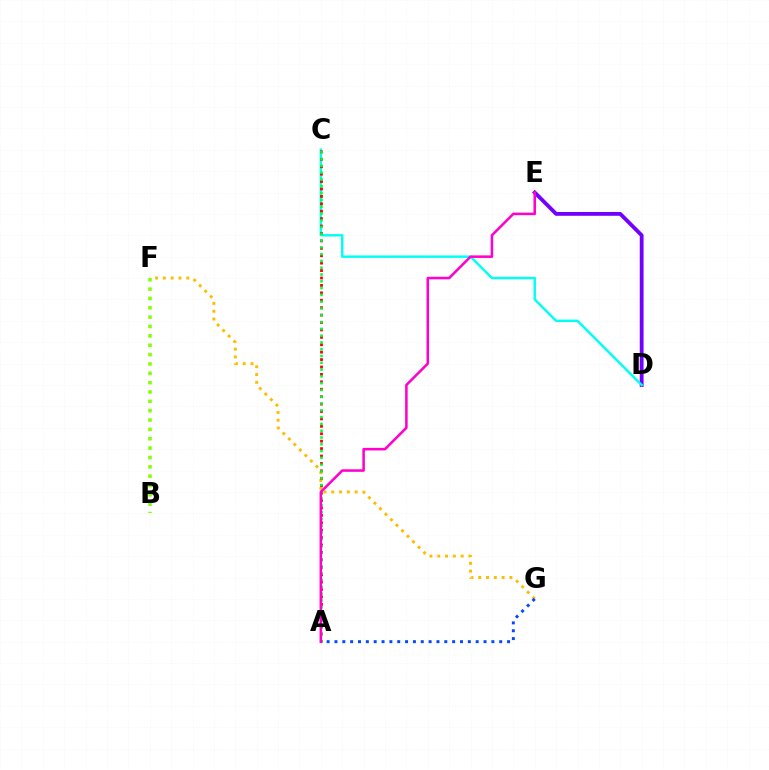{('F', 'G'): [{'color': '#ffbd00', 'line_style': 'dotted', 'thickness': 2.12}], ('D', 'E'): [{'color': '#7200ff', 'line_style': 'solid', 'thickness': 2.74}], ('C', 'D'): [{'color': '#00fff6', 'line_style': 'solid', 'thickness': 1.76}], ('A', 'G'): [{'color': '#004bff', 'line_style': 'dotted', 'thickness': 2.13}], ('A', 'C'): [{'color': '#ff0000', 'line_style': 'dotted', 'thickness': 2.02}, {'color': '#00ff39', 'line_style': 'dotted', 'thickness': 1.85}], ('B', 'F'): [{'color': '#84ff00', 'line_style': 'dotted', 'thickness': 2.54}], ('A', 'E'): [{'color': '#ff00cf', 'line_style': 'solid', 'thickness': 1.83}]}